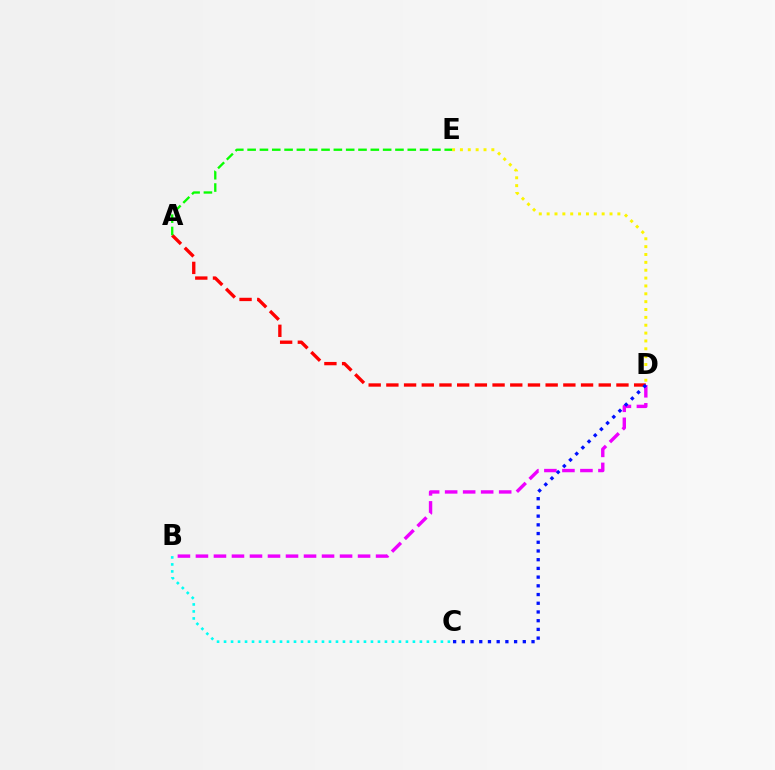{('A', 'D'): [{'color': '#ff0000', 'line_style': 'dashed', 'thickness': 2.4}], ('B', 'D'): [{'color': '#ee00ff', 'line_style': 'dashed', 'thickness': 2.45}], ('D', 'E'): [{'color': '#fcf500', 'line_style': 'dotted', 'thickness': 2.14}], ('A', 'E'): [{'color': '#08ff00', 'line_style': 'dashed', 'thickness': 1.67}], ('B', 'C'): [{'color': '#00fff6', 'line_style': 'dotted', 'thickness': 1.9}], ('C', 'D'): [{'color': '#0010ff', 'line_style': 'dotted', 'thickness': 2.37}]}